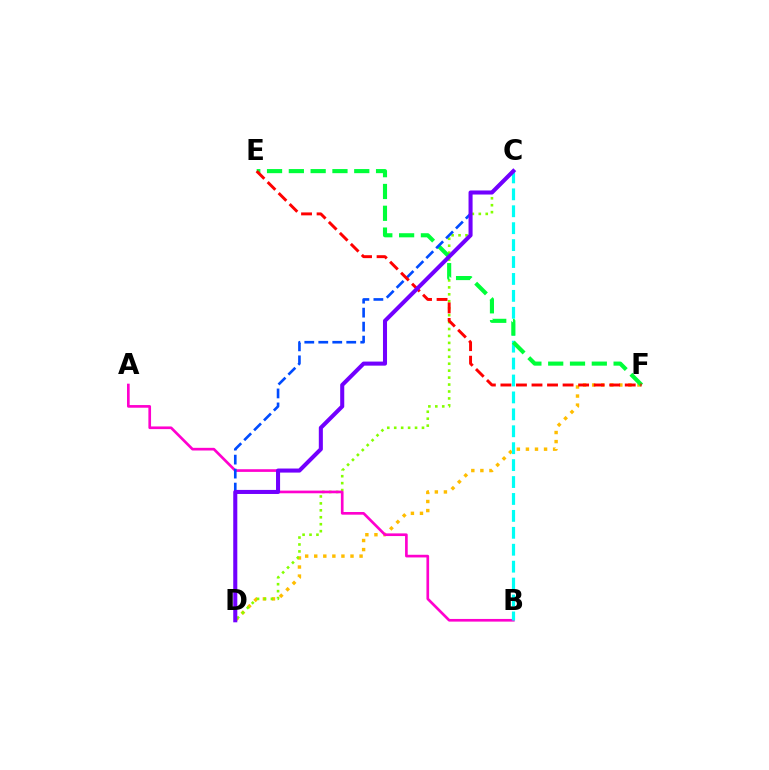{('D', 'F'): [{'color': '#ffbd00', 'line_style': 'dotted', 'thickness': 2.46}], ('C', 'D'): [{'color': '#84ff00', 'line_style': 'dotted', 'thickness': 1.89}, {'color': '#004bff', 'line_style': 'dashed', 'thickness': 1.9}, {'color': '#7200ff', 'line_style': 'solid', 'thickness': 2.92}], ('A', 'B'): [{'color': '#ff00cf', 'line_style': 'solid', 'thickness': 1.92}], ('B', 'C'): [{'color': '#00fff6', 'line_style': 'dashed', 'thickness': 2.3}], ('E', 'F'): [{'color': '#00ff39', 'line_style': 'dashed', 'thickness': 2.96}, {'color': '#ff0000', 'line_style': 'dashed', 'thickness': 2.11}]}